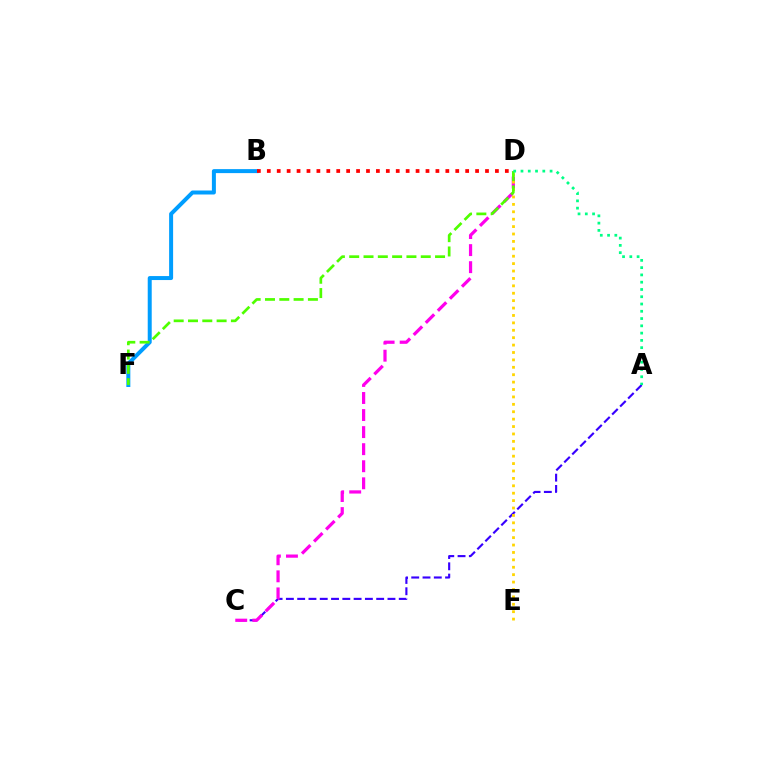{('A', 'C'): [{'color': '#3700ff', 'line_style': 'dashed', 'thickness': 1.53}], ('C', 'D'): [{'color': '#ff00ed', 'line_style': 'dashed', 'thickness': 2.32}], ('B', 'F'): [{'color': '#009eff', 'line_style': 'solid', 'thickness': 2.87}], ('D', 'E'): [{'color': '#ffd500', 'line_style': 'dotted', 'thickness': 2.01}], ('D', 'F'): [{'color': '#4fff00', 'line_style': 'dashed', 'thickness': 1.94}], ('A', 'D'): [{'color': '#00ff86', 'line_style': 'dotted', 'thickness': 1.98}], ('B', 'D'): [{'color': '#ff0000', 'line_style': 'dotted', 'thickness': 2.69}]}